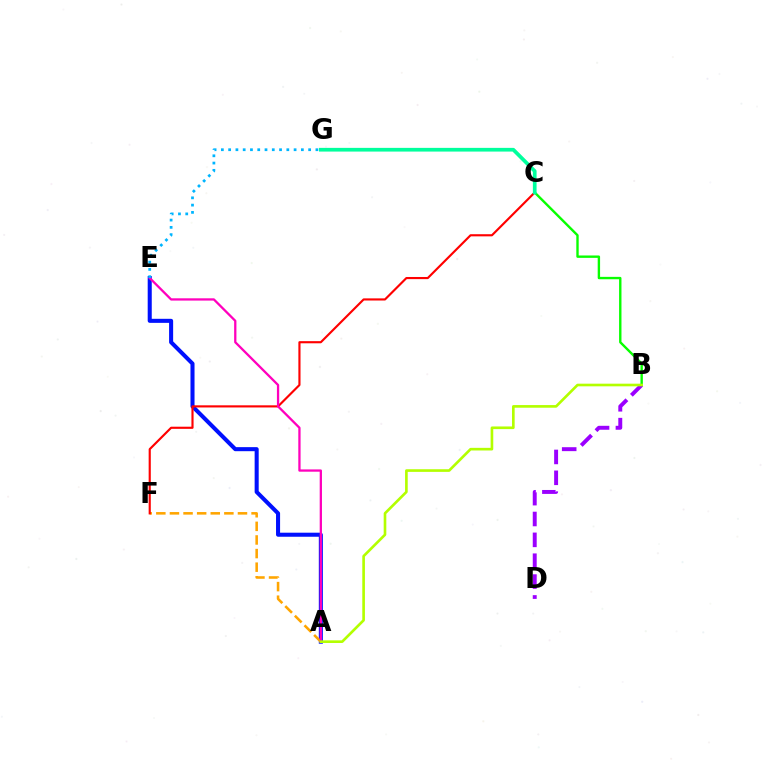{('A', 'E'): [{'color': '#0010ff', 'line_style': 'solid', 'thickness': 2.92}, {'color': '#ff00bd', 'line_style': 'solid', 'thickness': 1.64}], ('A', 'F'): [{'color': '#ffa500', 'line_style': 'dashed', 'thickness': 1.85}], ('C', 'F'): [{'color': '#ff0000', 'line_style': 'solid', 'thickness': 1.54}], ('B', 'G'): [{'color': '#08ff00', 'line_style': 'solid', 'thickness': 1.72}], ('E', 'G'): [{'color': '#00b5ff', 'line_style': 'dotted', 'thickness': 1.98}], ('B', 'D'): [{'color': '#9b00ff', 'line_style': 'dashed', 'thickness': 2.83}], ('C', 'G'): [{'color': '#00ff9d', 'line_style': 'solid', 'thickness': 2.67}], ('A', 'B'): [{'color': '#b3ff00', 'line_style': 'solid', 'thickness': 1.9}]}